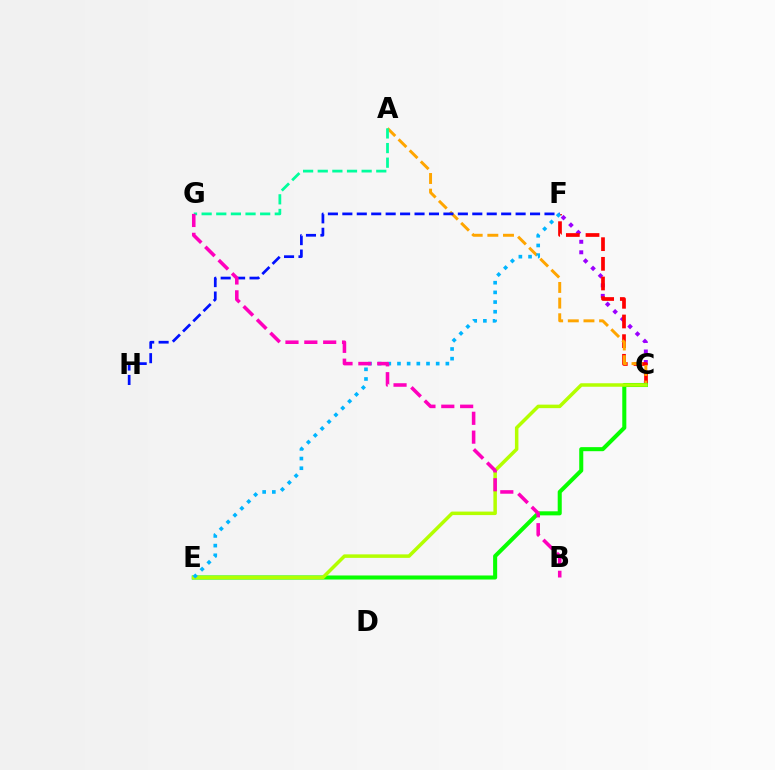{('C', 'F'): [{'color': '#9b00ff', 'line_style': 'dotted', 'thickness': 2.85}, {'color': '#ff0000', 'line_style': 'dashed', 'thickness': 2.67}], ('A', 'C'): [{'color': '#ffa500', 'line_style': 'dashed', 'thickness': 2.13}], ('C', 'E'): [{'color': '#08ff00', 'line_style': 'solid', 'thickness': 2.91}, {'color': '#b3ff00', 'line_style': 'solid', 'thickness': 2.52}], ('F', 'H'): [{'color': '#0010ff', 'line_style': 'dashed', 'thickness': 1.96}], ('E', 'F'): [{'color': '#00b5ff', 'line_style': 'dotted', 'thickness': 2.63}], ('A', 'G'): [{'color': '#00ff9d', 'line_style': 'dashed', 'thickness': 1.99}], ('B', 'G'): [{'color': '#ff00bd', 'line_style': 'dashed', 'thickness': 2.56}]}